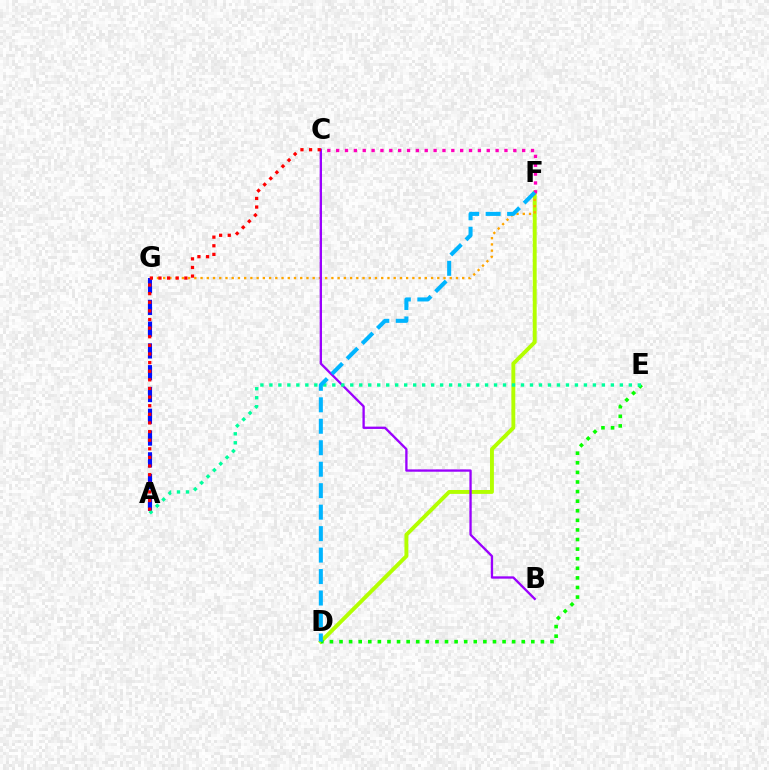{('A', 'G'): [{'color': '#0010ff', 'line_style': 'dashed', 'thickness': 2.96}], ('D', 'F'): [{'color': '#b3ff00', 'line_style': 'solid', 'thickness': 2.81}, {'color': '#00b5ff', 'line_style': 'dashed', 'thickness': 2.92}], ('D', 'E'): [{'color': '#08ff00', 'line_style': 'dotted', 'thickness': 2.61}], ('F', 'G'): [{'color': '#ffa500', 'line_style': 'dotted', 'thickness': 1.69}], ('C', 'F'): [{'color': '#ff00bd', 'line_style': 'dotted', 'thickness': 2.41}], ('B', 'C'): [{'color': '#9b00ff', 'line_style': 'solid', 'thickness': 1.67}], ('A', 'E'): [{'color': '#00ff9d', 'line_style': 'dotted', 'thickness': 2.44}], ('A', 'C'): [{'color': '#ff0000', 'line_style': 'dotted', 'thickness': 2.34}]}